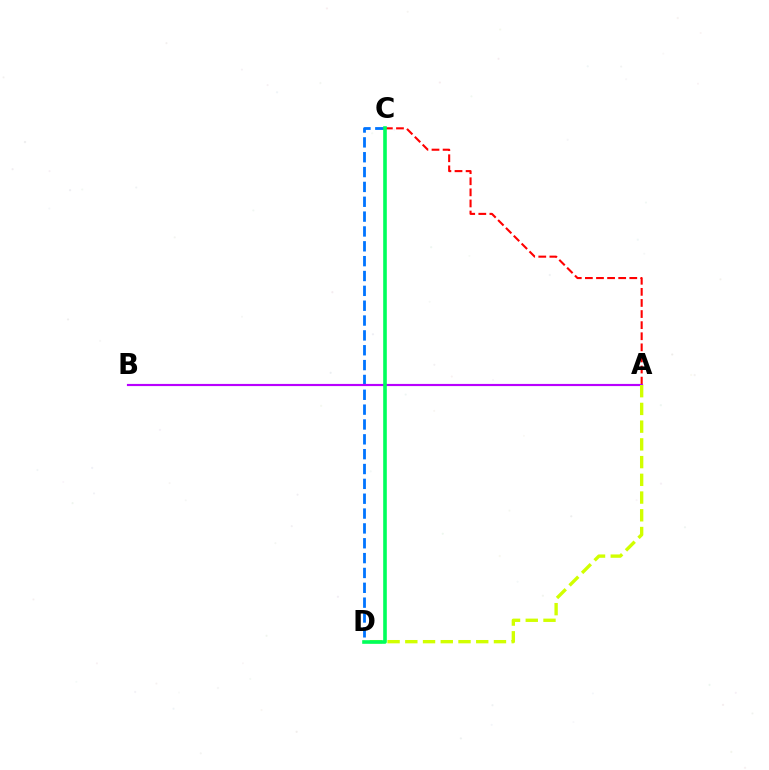{('A', 'C'): [{'color': '#ff0000', 'line_style': 'dashed', 'thickness': 1.51}], ('C', 'D'): [{'color': '#0074ff', 'line_style': 'dashed', 'thickness': 2.02}, {'color': '#00ff5c', 'line_style': 'solid', 'thickness': 2.61}], ('A', 'B'): [{'color': '#b900ff', 'line_style': 'solid', 'thickness': 1.56}], ('A', 'D'): [{'color': '#d1ff00', 'line_style': 'dashed', 'thickness': 2.41}]}